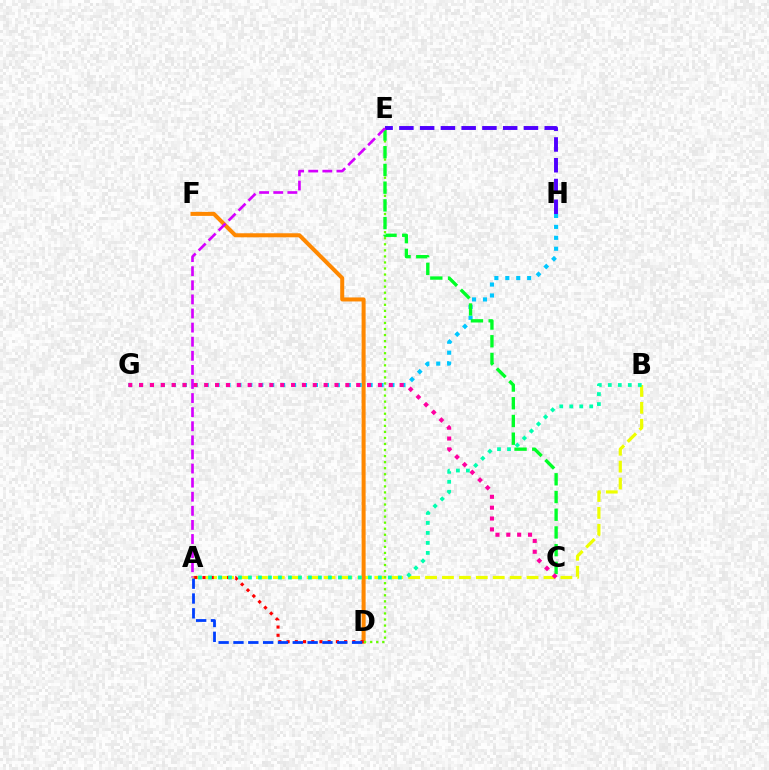{('A', 'B'): [{'color': '#eeff00', 'line_style': 'dashed', 'thickness': 2.3}, {'color': '#00ffaf', 'line_style': 'dotted', 'thickness': 2.72}], ('D', 'F'): [{'color': '#ff8800', 'line_style': 'solid', 'thickness': 2.89}], ('A', 'D'): [{'color': '#ff0000', 'line_style': 'dotted', 'thickness': 2.23}, {'color': '#003fff', 'line_style': 'dashed', 'thickness': 2.01}], ('D', 'E'): [{'color': '#66ff00', 'line_style': 'dotted', 'thickness': 1.64}], ('G', 'H'): [{'color': '#00c7ff', 'line_style': 'dotted', 'thickness': 2.97}], ('C', 'E'): [{'color': '#00ff27', 'line_style': 'dashed', 'thickness': 2.41}], ('C', 'G'): [{'color': '#ff00a0', 'line_style': 'dotted', 'thickness': 2.95}], ('E', 'H'): [{'color': '#4f00ff', 'line_style': 'dashed', 'thickness': 2.82}], ('A', 'E'): [{'color': '#d600ff', 'line_style': 'dashed', 'thickness': 1.91}]}